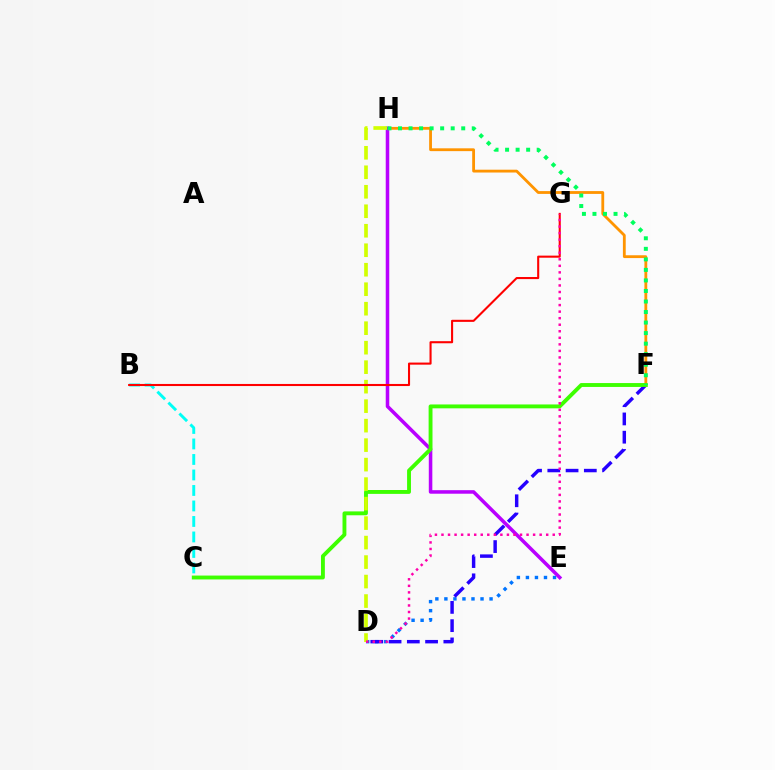{('F', 'H'): [{'color': '#ff9400', 'line_style': 'solid', 'thickness': 2.03}, {'color': '#00ff5c', 'line_style': 'dotted', 'thickness': 2.86}], ('D', 'E'): [{'color': '#0074ff', 'line_style': 'dotted', 'thickness': 2.45}], ('B', 'C'): [{'color': '#00fff6', 'line_style': 'dashed', 'thickness': 2.11}], ('E', 'H'): [{'color': '#b900ff', 'line_style': 'solid', 'thickness': 2.54}], ('D', 'F'): [{'color': '#2500ff', 'line_style': 'dashed', 'thickness': 2.48}], ('C', 'F'): [{'color': '#3dff00', 'line_style': 'solid', 'thickness': 2.79}], ('D', 'H'): [{'color': '#d1ff00', 'line_style': 'dashed', 'thickness': 2.65}], ('B', 'G'): [{'color': '#ff0000', 'line_style': 'solid', 'thickness': 1.5}], ('D', 'G'): [{'color': '#ff00ac', 'line_style': 'dotted', 'thickness': 1.78}]}